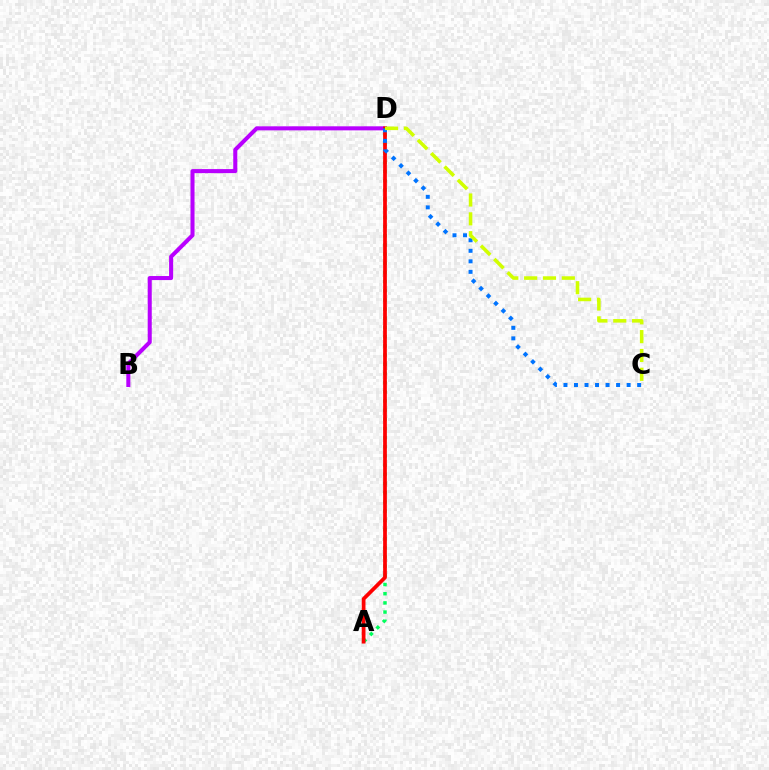{('B', 'D'): [{'color': '#b900ff', 'line_style': 'solid', 'thickness': 2.91}], ('A', 'D'): [{'color': '#00ff5c', 'line_style': 'dotted', 'thickness': 2.49}, {'color': '#ff0000', 'line_style': 'solid', 'thickness': 2.69}], ('C', 'D'): [{'color': '#0074ff', 'line_style': 'dotted', 'thickness': 2.86}, {'color': '#d1ff00', 'line_style': 'dashed', 'thickness': 2.56}]}